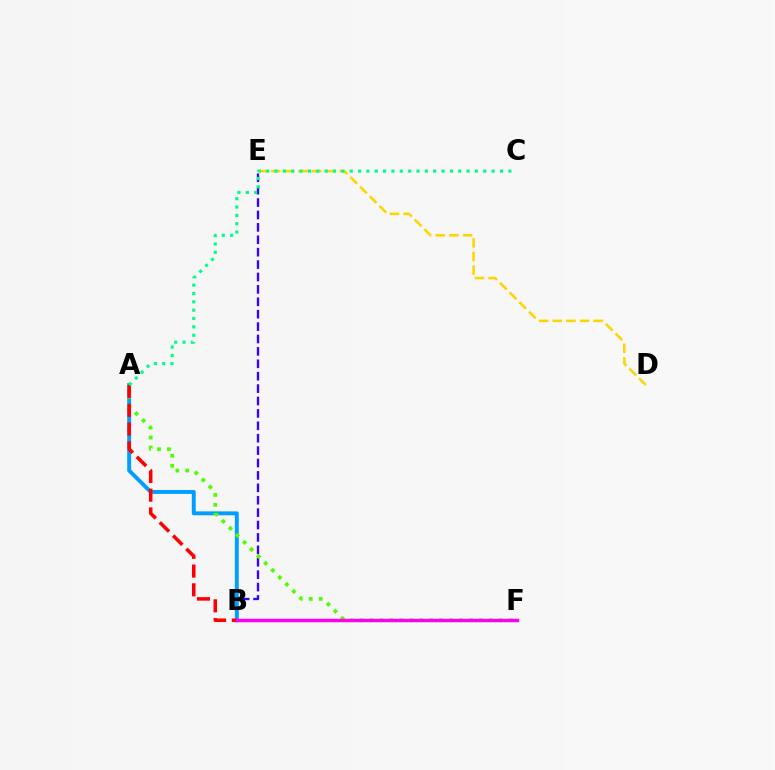{('D', 'E'): [{'color': '#ffd500', 'line_style': 'dashed', 'thickness': 1.85}], ('B', 'E'): [{'color': '#3700ff', 'line_style': 'dashed', 'thickness': 1.68}], ('A', 'B'): [{'color': '#009eff', 'line_style': 'solid', 'thickness': 2.82}, {'color': '#ff0000', 'line_style': 'dashed', 'thickness': 2.55}], ('A', 'F'): [{'color': '#4fff00', 'line_style': 'dotted', 'thickness': 2.7}], ('B', 'F'): [{'color': '#ff00ed', 'line_style': 'solid', 'thickness': 2.48}], ('A', 'C'): [{'color': '#00ff86', 'line_style': 'dotted', 'thickness': 2.27}]}